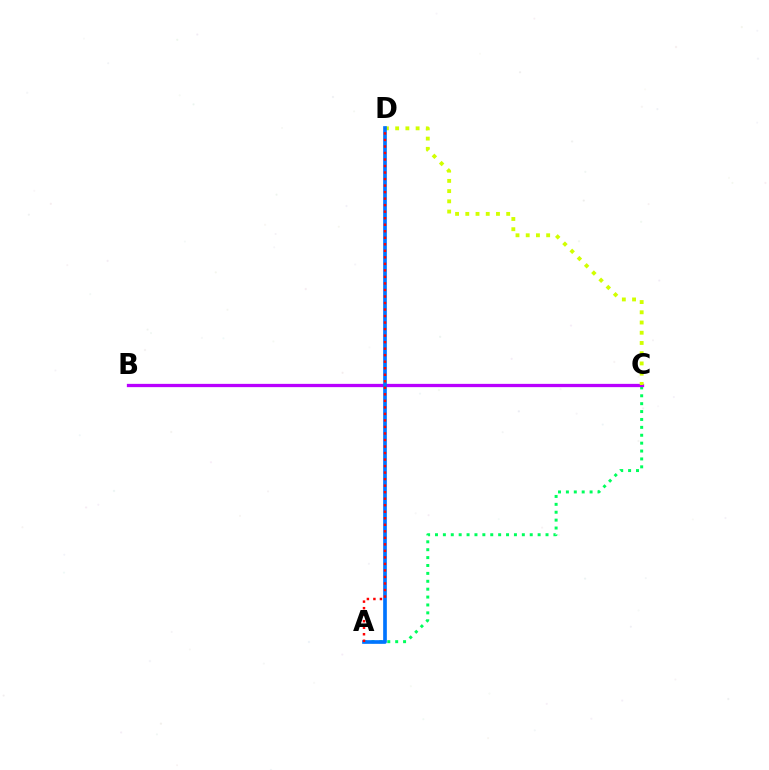{('A', 'C'): [{'color': '#00ff5c', 'line_style': 'dotted', 'thickness': 2.15}], ('B', 'C'): [{'color': '#b900ff', 'line_style': 'solid', 'thickness': 2.36}], ('C', 'D'): [{'color': '#d1ff00', 'line_style': 'dotted', 'thickness': 2.78}], ('A', 'D'): [{'color': '#0074ff', 'line_style': 'solid', 'thickness': 2.64}, {'color': '#ff0000', 'line_style': 'dotted', 'thickness': 1.77}]}